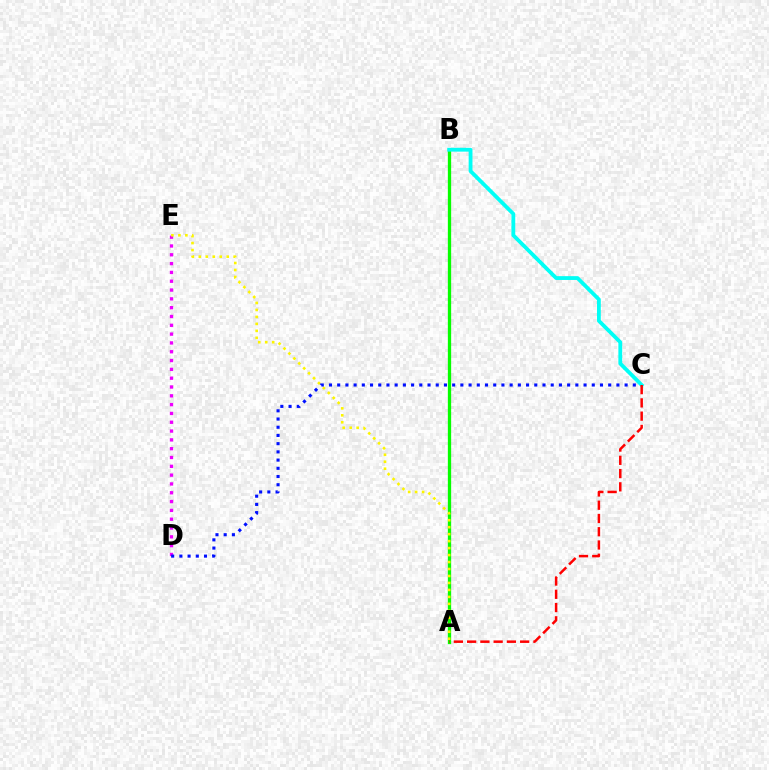{('A', 'B'): [{'color': '#08ff00', 'line_style': 'solid', 'thickness': 2.37}], ('D', 'E'): [{'color': '#ee00ff', 'line_style': 'dotted', 'thickness': 2.39}], ('A', 'E'): [{'color': '#fcf500', 'line_style': 'dotted', 'thickness': 1.89}], ('C', 'D'): [{'color': '#0010ff', 'line_style': 'dotted', 'thickness': 2.23}], ('B', 'C'): [{'color': '#00fff6', 'line_style': 'solid', 'thickness': 2.75}], ('A', 'C'): [{'color': '#ff0000', 'line_style': 'dashed', 'thickness': 1.8}]}